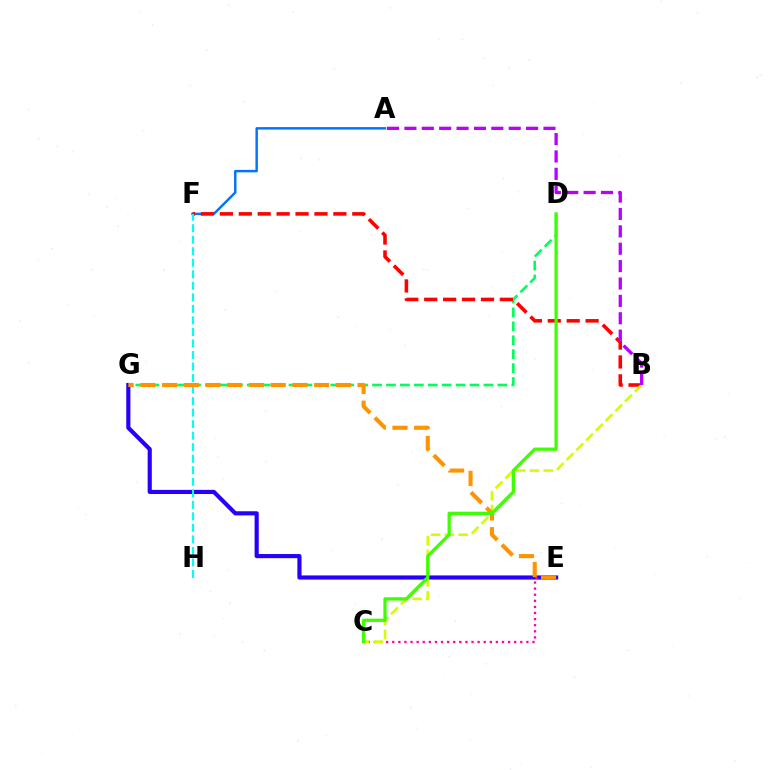{('D', 'G'): [{'color': '#00ff5c', 'line_style': 'dashed', 'thickness': 1.89}], ('E', 'G'): [{'color': '#2500ff', 'line_style': 'solid', 'thickness': 2.98}, {'color': '#ff9400', 'line_style': 'dashed', 'thickness': 2.95}], ('A', 'F'): [{'color': '#0074ff', 'line_style': 'solid', 'thickness': 1.76}], ('B', 'F'): [{'color': '#ff0000', 'line_style': 'dashed', 'thickness': 2.57}], ('C', 'E'): [{'color': '#ff00ac', 'line_style': 'dotted', 'thickness': 1.66}], ('B', 'C'): [{'color': '#d1ff00', 'line_style': 'dashed', 'thickness': 1.87}], ('A', 'B'): [{'color': '#b900ff', 'line_style': 'dashed', 'thickness': 2.36}], ('F', 'H'): [{'color': '#00fff6', 'line_style': 'dashed', 'thickness': 1.57}], ('C', 'D'): [{'color': '#3dff00', 'line_style': 'solid', 'thickness': 2.35}]}